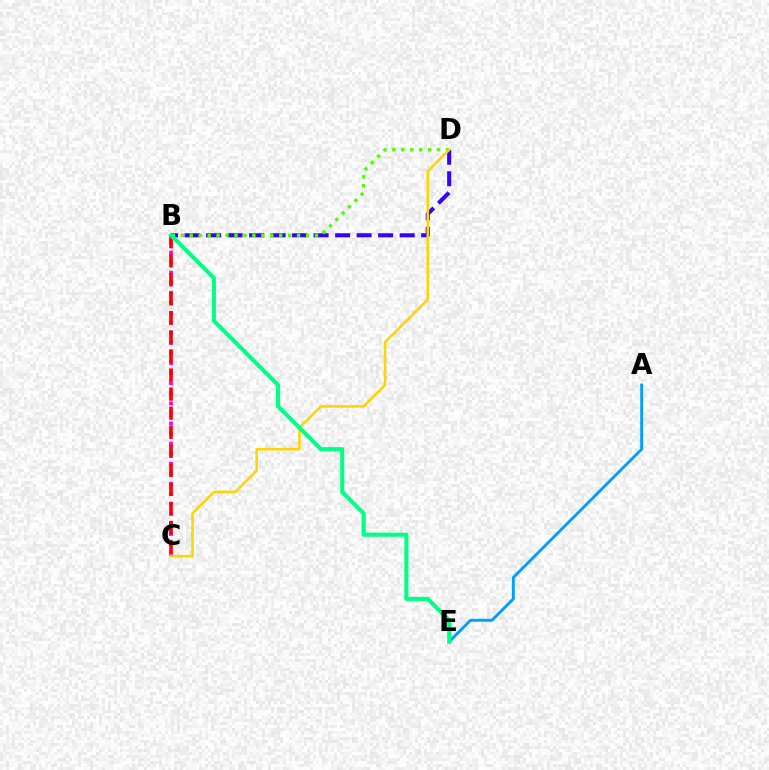{('B', 'C'): [{'color': '#ff00ed', 'line_style': 'dotted', 'thickness': 2.73}, {'color': '#ff0000', 'line_style': 'dashed', 'thickness': 2.59}], ('B', 'D'): [{'color': '#3700ff', 'line_style': 'dashed', 'thickness': 2.92}, {'color': '#4fff00', 'line_style': 'dotted', 'thickness': 2.43}], ('A', 'E'): [{'color': '#009eff', 'line_style': 'solid', 'thickness': 2.06}], ('C', 'D'): [{'color': '#ffd500', 'line_style': 'solid', 'thickness': 1.84}], ('B', 'E'): [{'color': '#00ff86', 'line_style': 'solid', 'thickness': 2.93}]}